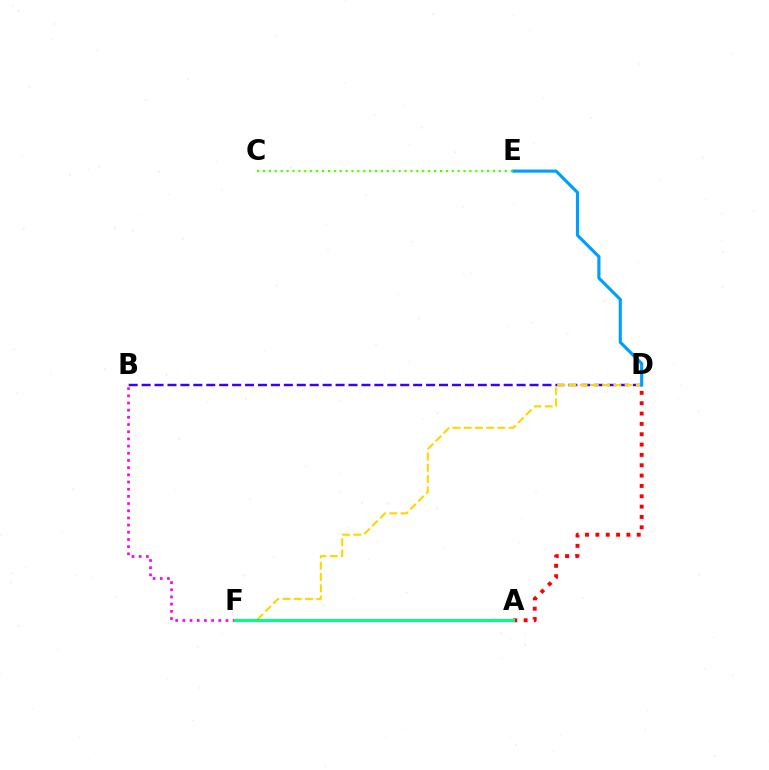{('A', 'D'): [{'color': '#ff0000', 'line_style': 'dotted', 'thickness': 2.81}], ('B', 'F'): [{'color': '#ff00ed', 'line_style': 'dotted', 'thickness': 1.95}], ('B', 'D'): [{'color': '#3700ff', 'line_style': 'dashed', 'thickness': 1.76}], ('D', 'F'): [{'color': '#ffd500', 'line_style': 'dashed', 'thickness': 1.53}], ('D', 'E'): [{'color': '#009eff', 'line_style': 'solid', 'thickness': 2.26}], ('A', 'F'): [{'color': '#00ff86', 'line_style': 'solid', 'thickness': 2.2}], ('C', 'E'): [{'color': '#4fff00', 'line_style': 'dotted', 'thickness': 1.6}]}